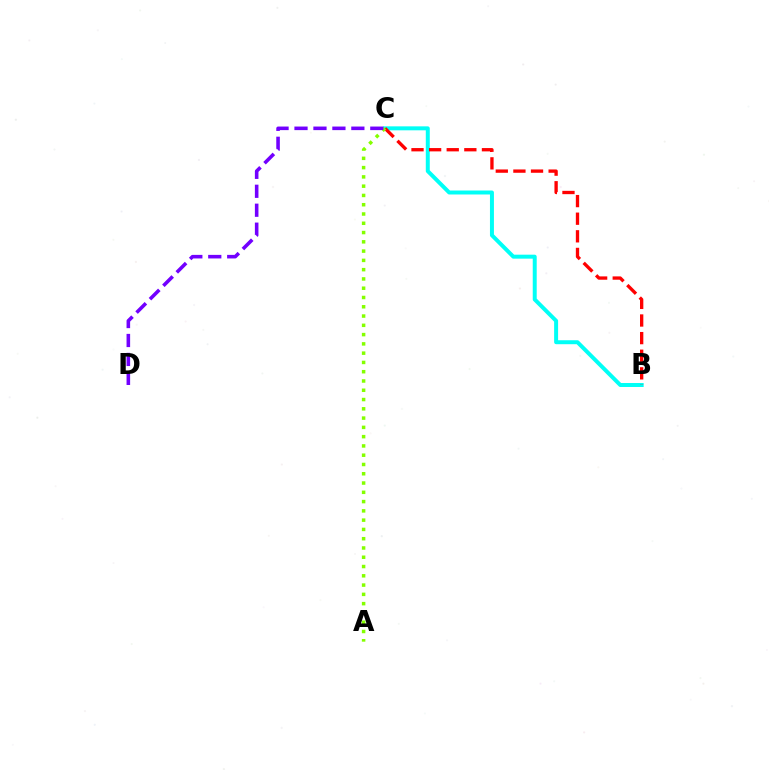{('B', 'C'): [{'color': '#00fff6', 'line_style': 'solid', 'thickness': 2.86}, {'color': '#ff0000', 'line_style': 'dashed', 'thickness': 2.39}], ('A', 'C'): [{'color': '#84ff00', 'line_style': 'dotted', 'thickness': 2.52}], ('C', 'D'): [{'color': '#7200ff', 'line_style': 'dashed', 'thickness': 2.57}]}